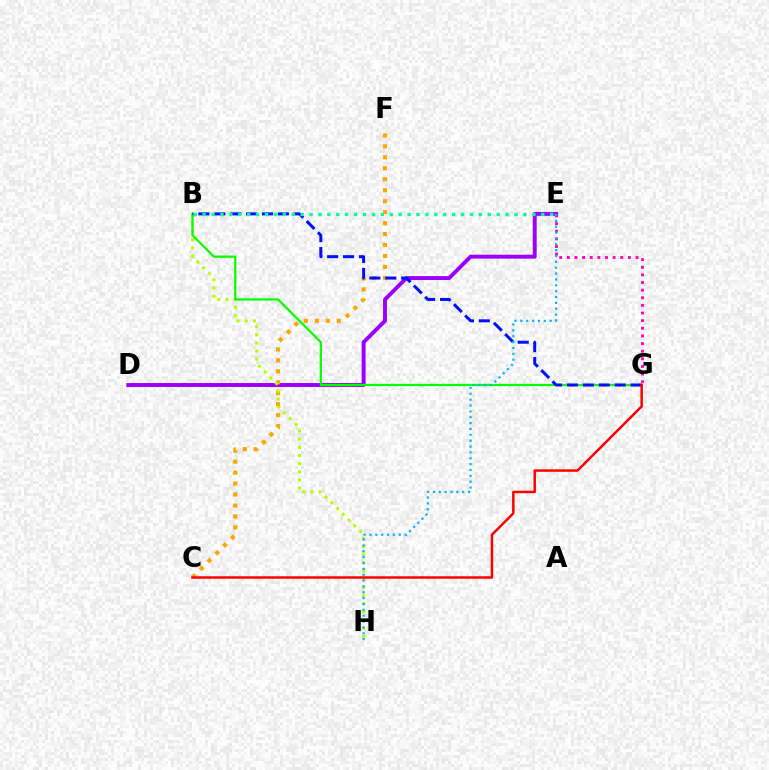{('D', 'E'): [{'color': '#9b00ff', 'line_style': 'solid', 'thickness': 2.82}], ('C', 'F'): [{'color': '#ffa500', 'line_style': 'dotted', 'thickness': 2.98}], ('B', 'H'): [{'color': '#b3ff00', 'line_style': 'dotted', 'thickness': 2.21}], ('B', 'G'): [{'color': '#08ff00', 'line_style': 'solid', 'thickness': 1.62}, {'color': '#0010ff', 'line_style': 'dashed', 'thickness': 2.16}], ('E', 'G'): [{'color': '#ff00bd', 'line_style': 'dotted', 'thickness': 2.07}], ('B', 'E'): [{'color': '#00ff9d', 'line_style': 'dotted', 'thickness': 2.42}], ('C', 'G'): [{'color': '#ff0000', 'line_style': 'solid', 'thickness': 1.79}], ('E', 'H'): [{'color': '#00b5ff', 'line_style': 'dotted', 'thickness': 1.59}]}